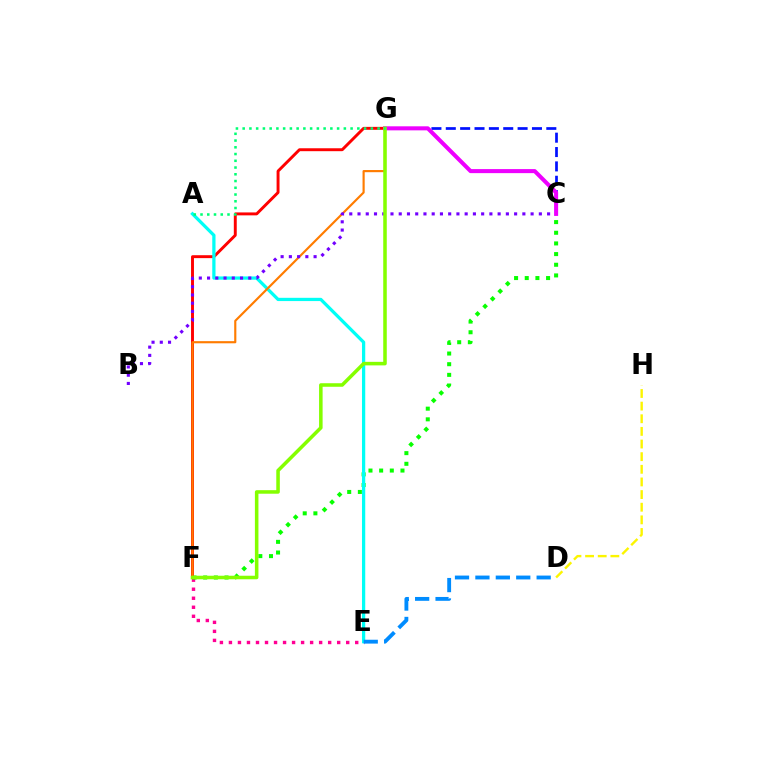{('E', 'F'): [{'color': '#ff0094', 'line_style': 'dotted', 'thickness': 2.45}], ('F', 'G'): [{'color': '#ff0000', 'line_style': 'solid', 'thickness': 2.1}, {'color': '#ff7c00', 'line_style': 'solid', 'thickness': 1.55}, {'color': '#84ff00', 'line_style': 'solid', 'thickness': 2.55}], ('C', 'F'): [{'color': '#08ff00', 'line_style': 'dotted', 'thickness': 2.9}], ('C', 'G'): [{'color': '#0010ff', 'line_style': 'dashed', 'thickness': 1.95}, {'color': '#ee00ff', 'line_style': 'solid', 'thickness': 2.91}], ('A', 'E'): [{'color': '#00fff6', 'line_style': 'solid', 'thickness': 2.34}], ('D', 'H'): [{'color': '#fcf500', 'line_style': 'dashed', 'thickness': 1.72}], ('B', 'C'): [{'color': '#7200ff', 'line_style': 'dotted', 'thickness': 2.24}], ('D', 'E'): [{'color': '#008cff', 'line_style': 'dashed', 'thickness': 2.77}], ('A', 'G'): [{'color': '#00ff74', 'line_style': 'dotted', 'thickness': 1.83}]}